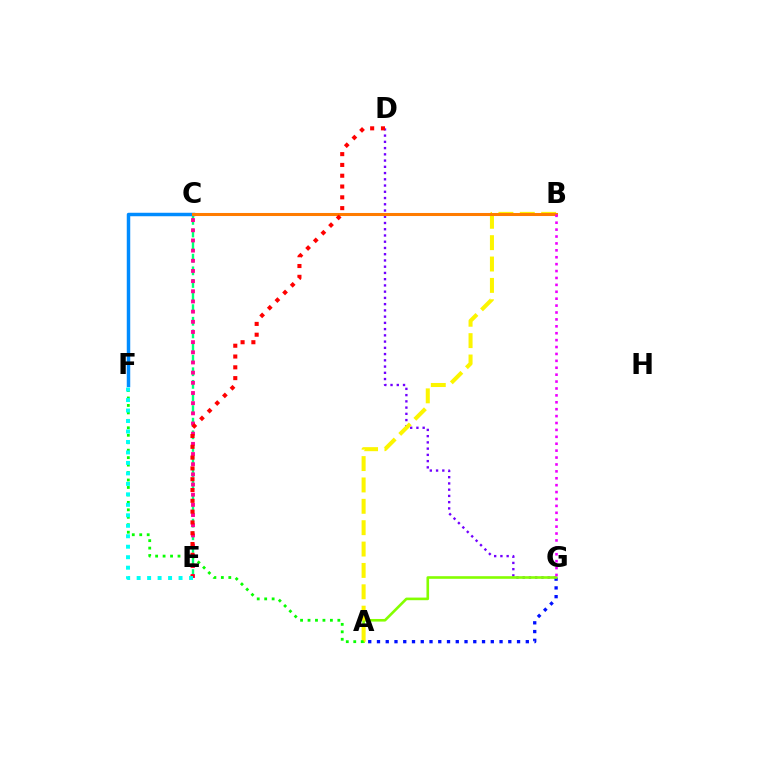{('D', 'G'): [{'color': '#7200ff', 'line_style': 'dotted', 'thickness': 1.7}], ('A', 'G'): [{'color': '#0010ff', 'line_style': 'dotted', 'thickness': 2.38}, {'color': '#84ff00', 'line_style': 'solid', 'thickness': 1.89}], ('A', 'B'): [{'color': '#fcf500', 'line_style': 'dashed', 'thickness': 2.9}], ('C', 'E'): [{'color': '#00ff74', 'line_style': 'dashed', 'thickness': 1.71}, {'color': '#ff0094', 'line_style': 'dotted', 'thickness': 2.76}], ('C', 'F'): [{'color': '#008cff', 'line_style': 'solid', 'thickness': 2.5}], ('A', 'F'): [{'color': '#08ff00', 'line_style': 'dotted', 'thickness': 2.03}], ('B', 'C'): [{'color': '#ff7c00', 'line_style': 'solid', 'thickness': 2.19}], ('D', 'E'): [{'color': '#ff0000', 'line_style': 'dotted', 'thickness': 2.93}], ('B', 'G'): [{'color': '#ee00ff', 'line_style': 'dotted', 'thickness': 1.88}], ('E', 'F'): [{'color': '#00fff6', 'line_style': 'dotted', 'thickness': 2.85}]}